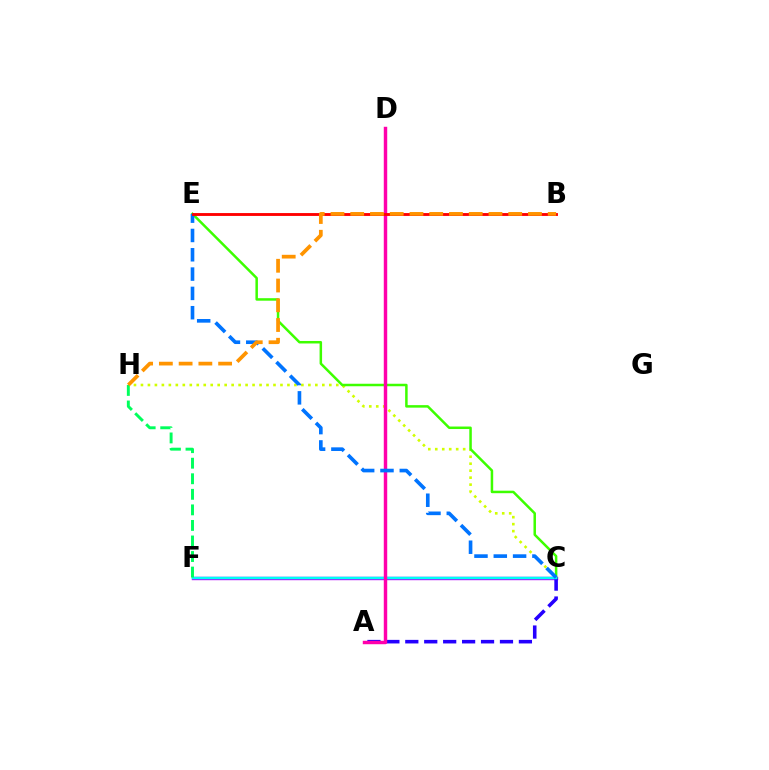{('C', 'F'): [{'color': '#b900ff', 'line_style': 'solid', 'thickness': 2.44}, {'color': '#00fff6', 'line_style': 'solid', 'thickness': 1.8}], ('A', 'C'): [{'color': '#2500ff', 'line_style': 'dashed', 'thickness': 2.57}], ('C', 'H'): [{'color': '#d1ff00', 'line_style': 'dotted', 'thickness': 1.9}], ('C', 'E'): [{'color': '#3dff00', 'line_style': 'solid', 'thickness': 1.8}, {'color': '#0074ff', 'line_style': 'dashed', 'thickness': 2.62}], ('A', 'D'): [{'color': '#ff00ac', 'line_style': 'solid', 'thickness': 2.47}], ('F', 'H'): [{'color': '#00ff5c', 'line_style': 'dashed', 'thickness': 2.11}], ('B', 'E'): [{'color': '#ff0000', 'line_style': 'solid', 'thickness': 2.06}], ('B', 'H'): [{'color': '#ff9400', 'line_style': 'dashed', 'thickness': 2.68}]}